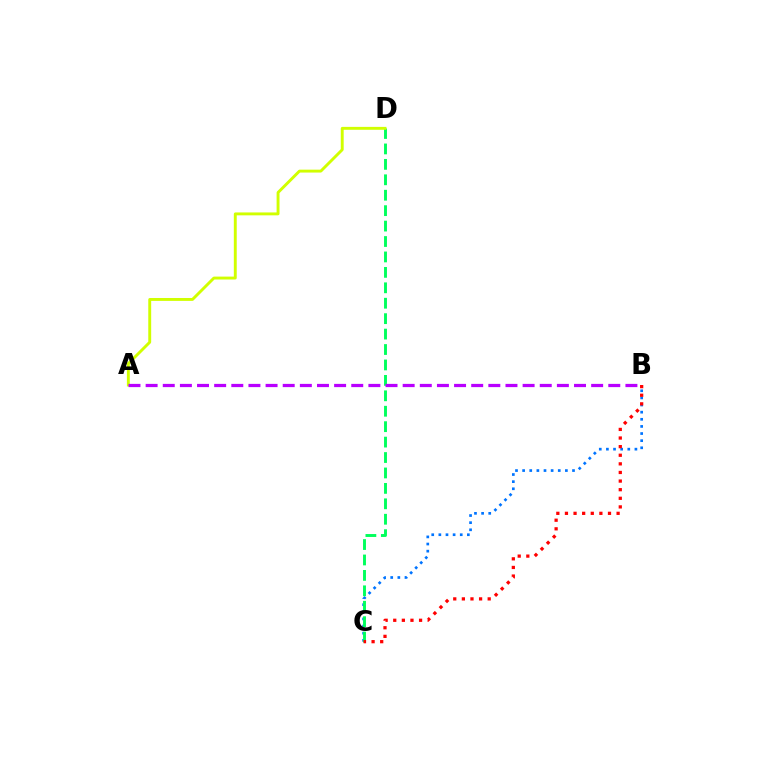{('B', 'C'): [{'color': '#0074ff', 'line_style': 'dotted', 'thickness': 1.94}, {'color': '#ff0000', 'line_style': 'dotted', 'thickness': 2.34}], ('C', 'D'): [{'color': '#00ff5c', 'line_style': 'dashed', 'thickness': 2.1}], ('A', 'D'): [{'color': '#d1ff00', 'line_style': 'solid', 'thickness': 2.09}], ('A', 'B'): [{'color': '#b900ff', 'line_style': 'dashed', 'thickness': 2.33}]}